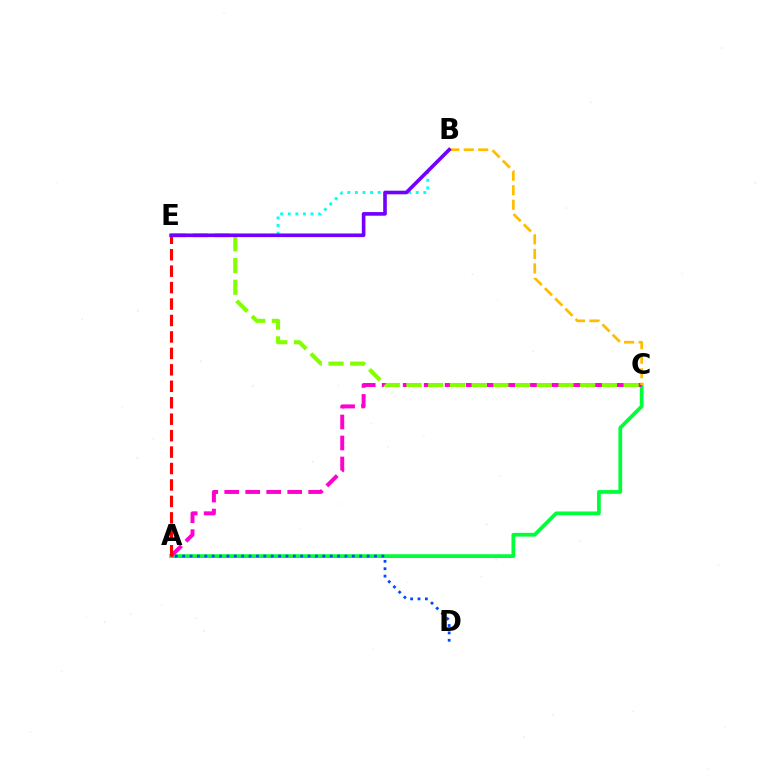{('A', 'C'): [{'color': '#00ff39', 'line_style': 'solid', 'thickness': 2.7}, {'color': '#ff00cf', 'line_style': 'dashed', 'thickness': 2.85}], ('B', 'E'): [{'color': '#00fff6', 'line_style': 'dotted', 'thickness': 2.06}, {'color': '#7200ff', 'line_style': 'solid', 'thickness': 2.61}], ('A', 'D'): [{'color': '#004bff', 'line_style': 'dotted', 'thickness': 2.0}], ('C', 'E'): [{'color': '#84ff00', 'line_style': 'dashed', 'thickness': 2.95}], ('B', 'C'): [{'color': '#ffbd00', 'line_style': 'dashed', 'thickness': 1.97}], ('A', 'E'): [{'color': '#ff0000', 'line_style': 'dashed', 'thickness': 2.23}]}